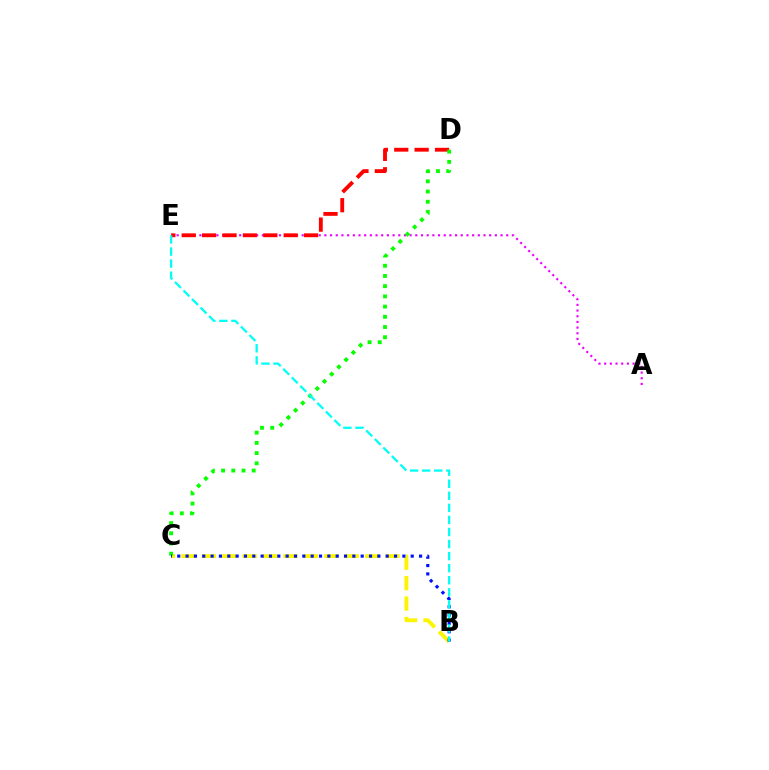{('A', 'E'): [{'color': '#ee00ff', 'line_style': 'dotted', 'thickness': 1.54}], ('B', 'C'): [{'color': '#fcf500', 'line_style': 'dashed', 'thickness': 2.77}, {'color': '#0010ff', 'line_style': 'dotted', 'thickness': 2.27}], ('D', 'E'): [{'color': '#ff0000', 'line_style': 'dashed', 'thickness': 2.77}], ('C', 'D'): [{'color': '#08ff00', 'line_style': 'dotted', 'thickness': 2.78}], ('B', 'E'): [{'color': '#00fff6', 'line_style': 'dashed', 'thickness': 1.64}]}